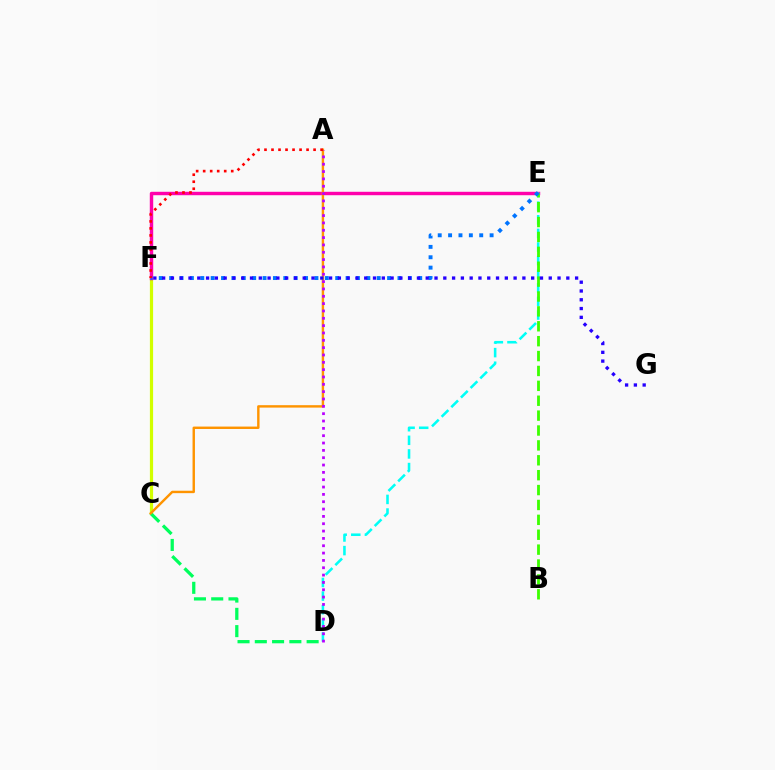{('C', 'F'): [{'color': '#d1ff00', 'line_style': 'solid', 'thickness': 2.31}], ('E', 'F'): [{'color': '#ff00ac', 'line_style': 'solid', 'thickness': 2.47}, {'color': '#0074ff', 'line_style': 'dotted', 'thickness': 2.82}], ('D', 'E'): [{'color': '#00fff6', 'line_style': 'dashed', 'thickness': 1.85}], ('C', 'D'): [{'color': '#00ff5c', 'line_style': 'dashed', 'thickness': 2.35}], ('B', 'E'): [{'color': '#3dff00', 'line_style': 'dashed', 'thickness': 2.02}], ('A', 'C'): [{'color': '#ff9400', 'line_style': 'solid', 'thickness': 1.74}], ('A', 'D'): [{'color': '#b900ff', 'line_style': 'dotted', 'thickness': 1.99}], ('A', 'F'): [{'color': '#ff0000', 'line_style': 'dotted', 'thickness': 1.91}], ('F', 'G'): [{'color': '#2500ff', 'line_style': 'dotted', 'thickness': 2.39}]}